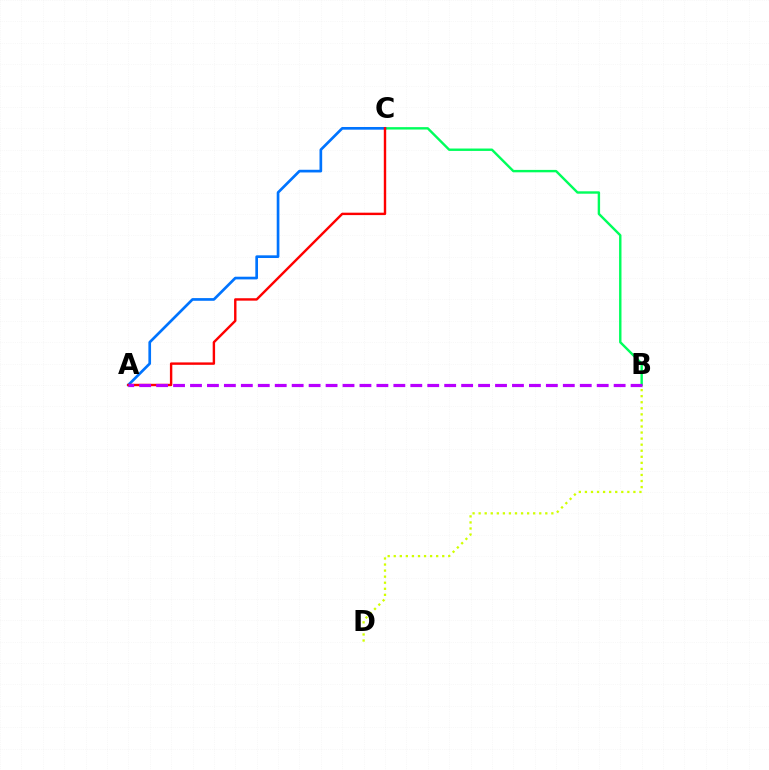{('B', 'C'): [{'color': '#00ff5c', 'line_style': 'solid', 'thickness': 1.73}], ('A', 'C'): [{'color': '#0074ff', 'line_style': 'solid', 'thickness': 1.93}, {'color': '#ff0000', 'line_style': 'solid', 'thickness': 1.73}], ('B', 'D'): [{'color': '#d1ff00', 'line_style': 'dotted', 'thickness': 1.65}], ('A', 'B'): [{'color': '#b900ff', 'line_style': 'dashed', 'thickness': 2.3}]}